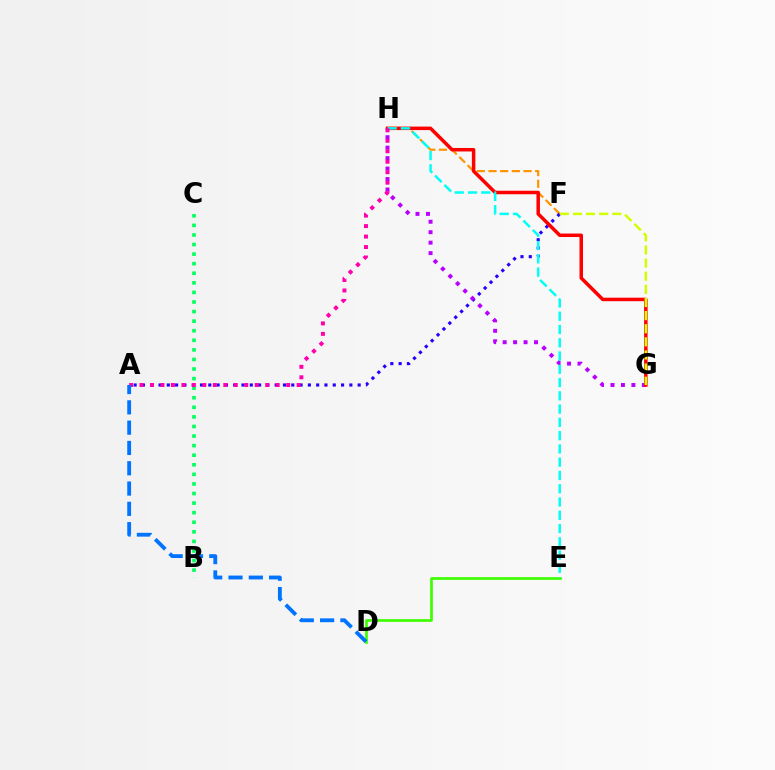{('F', 'H'): [{'color': '#ff9400', 'line_style': 'dashed', 'thickness': 1.59}], ('A', 'F'): [{'color': '#2500ff', 'line_style': 'dotted', 'thickness': 2.25}], ('B', 'C'): [{'color': '#00ff5c', 'line_style': 'dotted', 'thickness': 2.6}], ('D', 'E'): [{'color': '#3dff00', 'line_style': 'solid', 'thickness': 1.95}], ('G', 'H'): [{'color': '#b900ff', 'line_style': 'dotted', 'thickness': 2.84}, {'color': '#ff0000', 'line_style': 'solid', 'thickness': 2.52}], ('E', 'H'): [{'color': '#00fff6', 'line_style': 'dashed', 'thickness': 1.8}], ('A', 'H'): [{'color': '#ff00ac', 'line_style': 'dotted', 'thickness': 2.85}], ('A', 'D'): [{'color': '#0074ff', 'line_style': 'dashed', 'thickness': 2.76}], ('F', 'G'): [{'color': '#d1ff00', 'line_style': 'dashed', 'thickness': 1.78}]}